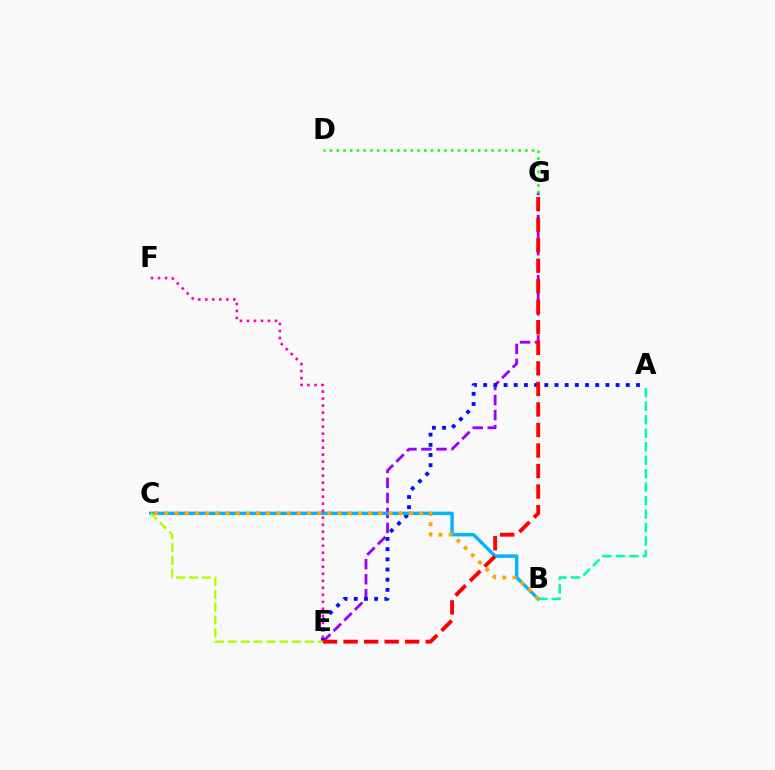{('E', 'G'): [{'color': '#9b00ff', 'line_style': 'dashed', 'thickness': 2.04}, {'color': '#ff0000', 'line_style': 'dashed', 'thickness': 2.79}], ('A', 'E'): [{'color': '#0010ff', 'line_style': 'dotted', 'thickness': 2.77}], ('D', 'G'): [{'color': '#08ff00', 'line_style': 'dotted', 'thickness': 1.83}], ('B', 'C'): [{'color': '#00b5ff', 'line_style': 'solid', 'thickness': 2.47}, {'color': '#ffa500', 'line_style': 'dotted', 'thickness': 2.77}], ('E', 'F'): [{'color': '#ff00bd', 'line_style': 'dotted', 'thickness': 1.9}], ('C', 'E'): [{'color': '#b3ff00', 'line_style': 'dashed', 'thickness': 1.75}], ('A', 'B'): [{'color': '#00ff9d', 'line_style': 'dashed', 'thickness': 1.83}]}